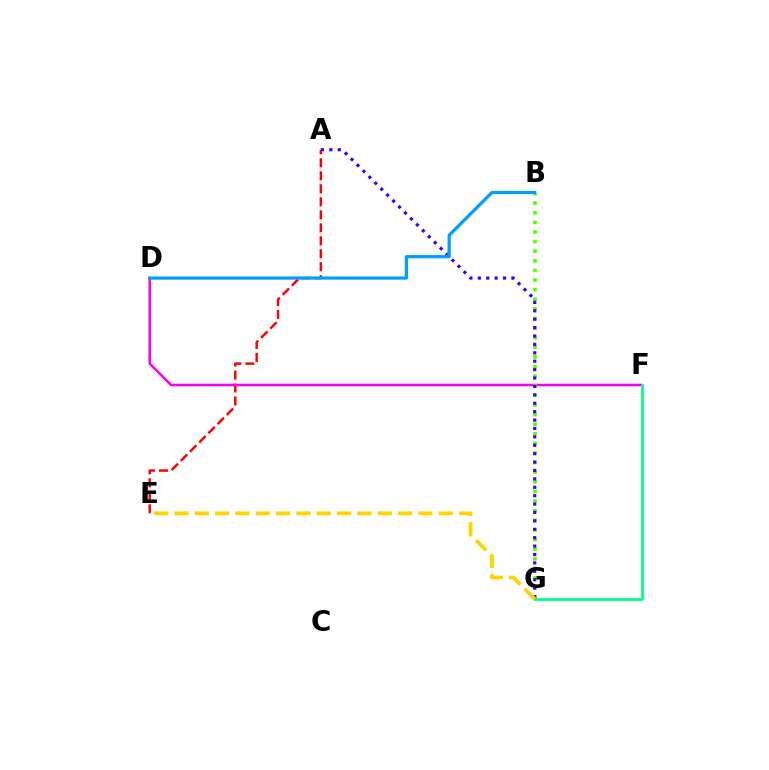{('A', 'E'): [{'color': '#ff0000', 'line_style': 'dashed', 'thickness': 1.76}], ('D', 'F'): [{'color': '#ff00ed', 'line_style': 'solid', 'thickness': 1.82}], ('B', 'G'): [{'color': '#4fff00', 'line_style': 'dotted', 'thickness': 2.61}], ('A', 'G'): [{'color': '#3700ff', 'line_style': 'dotted', 'thickness': 2.28}], ('F', 'G'): [{'color': '#00ff86', 'line_style': 'solid', 'thickness': 1.98}], ('B', 'D'): [{'color': '#009eff', 'line_style': 'solid', 'thickness': 2.32}], ('E', 'G'): [{'color': '#ffd500', 'line_style': 'dashed', 'thickness': 2.76}]}